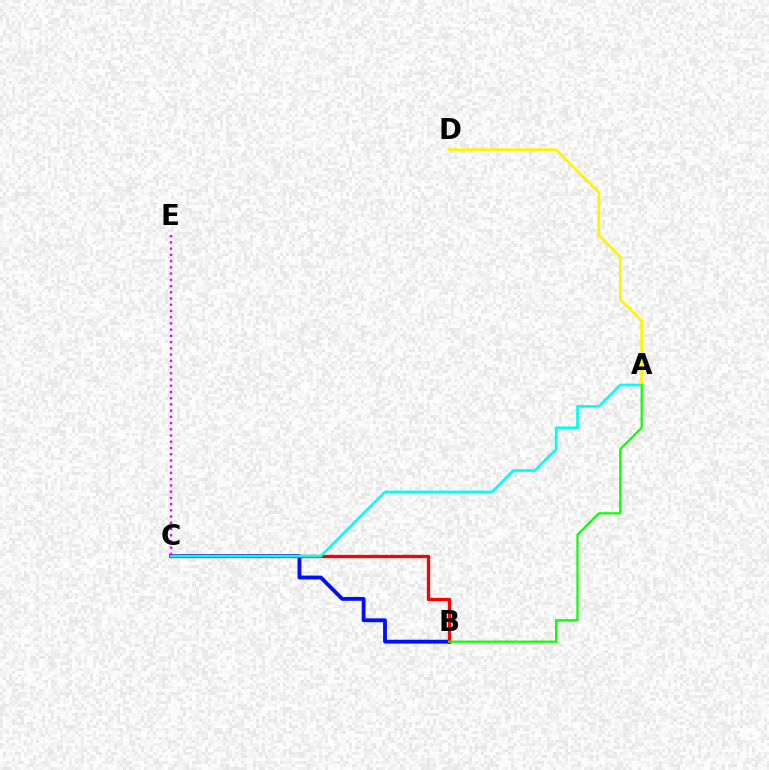{('B', 'C'): [{'color': '#0010ff', 'line_style': 'solid', 'thickness': 2.76}, {'color': '#ff0000', 'line_style': 'solid', 'thickness': 2.37}], ('A', 'C'): [{'color': '#00fff6', 'line_style': 'solid', 'thickness': 1.92}], ('C', 'E'): [{'color': '#ee00ff', 'line_style': 'dotted', 'thickness': 1.69}], ('A', 'D'): [{'color': '#fcf500', 'line_style': 'solid', 'thickness': 1.96}], ('A', 'B'): [{'color': '#08ff00', 'line_style': 'solid', 'thickness': 1.57}]}